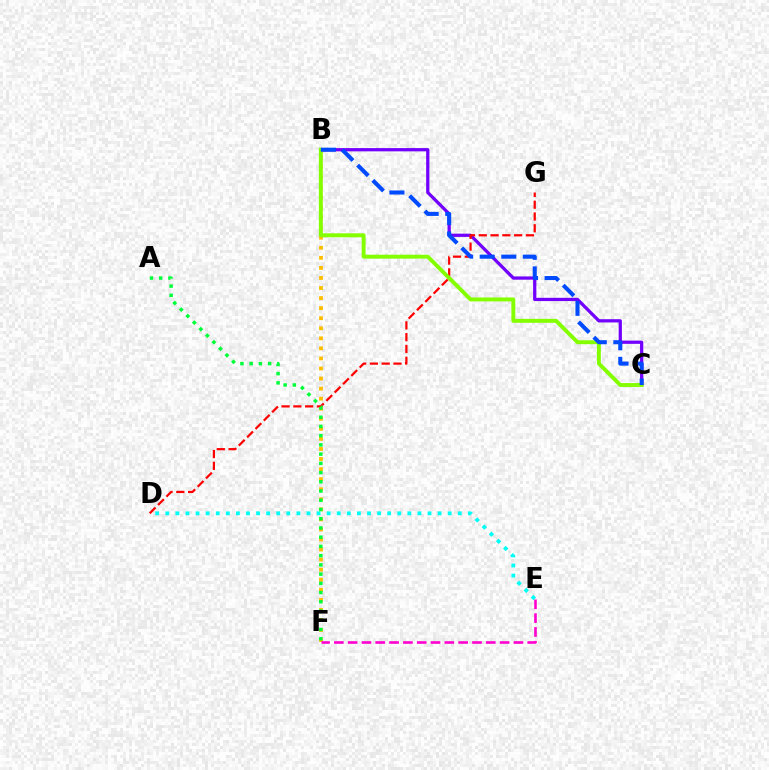{('B', 'F'): [{'color': '#ffbd00', 'line_style': 'dotted', 'thickness': 2.73}], ('B', 'C'): [{'color': '#7200ff', 'line_style': 'solid', 'thickness': 2.34}, {'color': '#84ff00', 'line_style': 'solid', 'thickness': 2.83}, {'color': '#004bff', 'line_style': 'dashed', 'thickness': 2.93}], ('D', 'G'): [{'color': '#ff0000', 'line_style': 'dashed', 'thickness': 1.6}], ('E', 'F'): [{'color': '#ff00cf', 'line_style': 'dashed', 'thickness': 1.88}], ('D', 'E'): [{'color': '#00fff6', 'line_style': 'dotted', 'thickness': 2.74}], ('A', 'F'): [{'color': '#00ff39', 'line_style': 'dotted', 'thickness': 2.51}]}